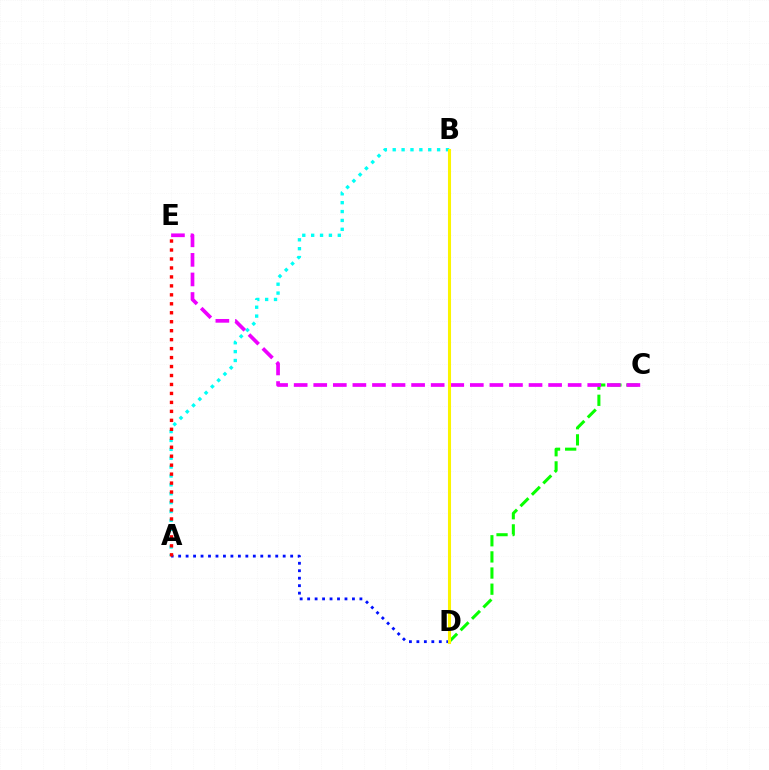{('A', 'B'): [{'color': '#00fff6', 'line_style': 'dotted', 'thickness': 2.41}], ('A', 'D'): [{'color': '#0010ff', 'line_style': 'dotted', 'thickness': 2.03}], ('A', 'E'): [{'color': '#ff0000', 'line_style': 'dotted', 'thickness': 2.44}], ('C', 'D'): [{'color': '#08ff00', 'line_style': 'dashed', 'thickness': 2.19}], ('C', 'E'): [{'color': '#ee00ff', 'line_style': 'dashed', 'thickness': 2.66}], ('B', 'D'): [{'color': '#fcf500', 'line_style': 'solid', 'thickness': 2.21}]}